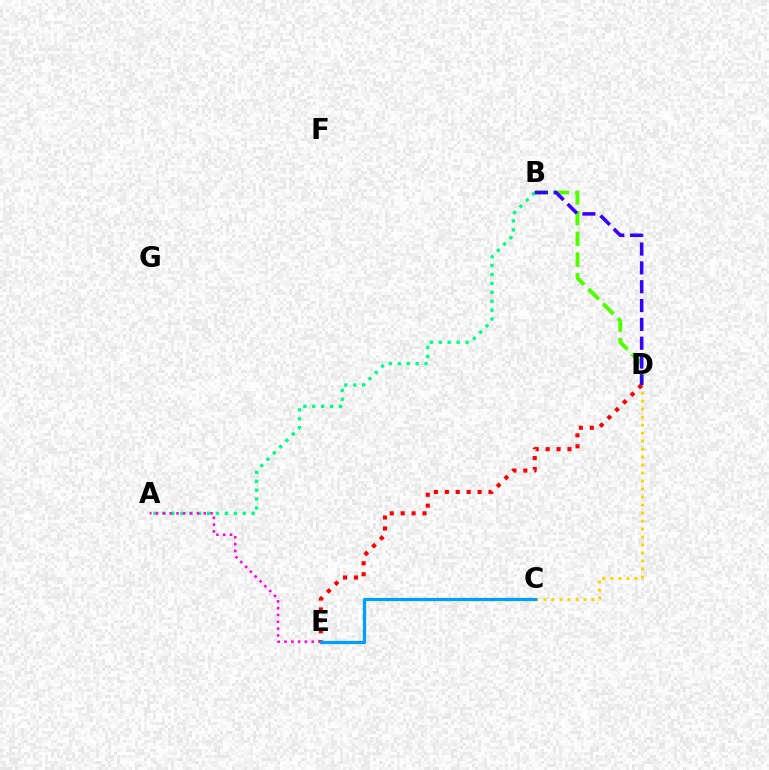{('C', 'D'): [{'color': '#ffd500', 'line_style': 'dotted', 'thickness': 2.17}], ('B', 'D'): [{'color': '#4fff00', 'line_style': 'dashed', 'thickness': 2.81}, {'color': '#3700ff', 'line_style': 'dashed', 'thickness': 2.56}], ('A', 'B'): [{'color': '#00ff86', 'line_style': 'dotted', 'thickness': 2.42}], ('A', 'E'): [{'color': '#ff00ed', 'line_style': 'dotted', 'thickness': 1.85}], ('D', 'E'): [{'color': '#ff0000', 'line_style': 'dotted', 'thickness': 2.97}], ('C', 'E'): [{'color': '#009eff', 'line_style': 'solid', 'thickness': 2.32}]}